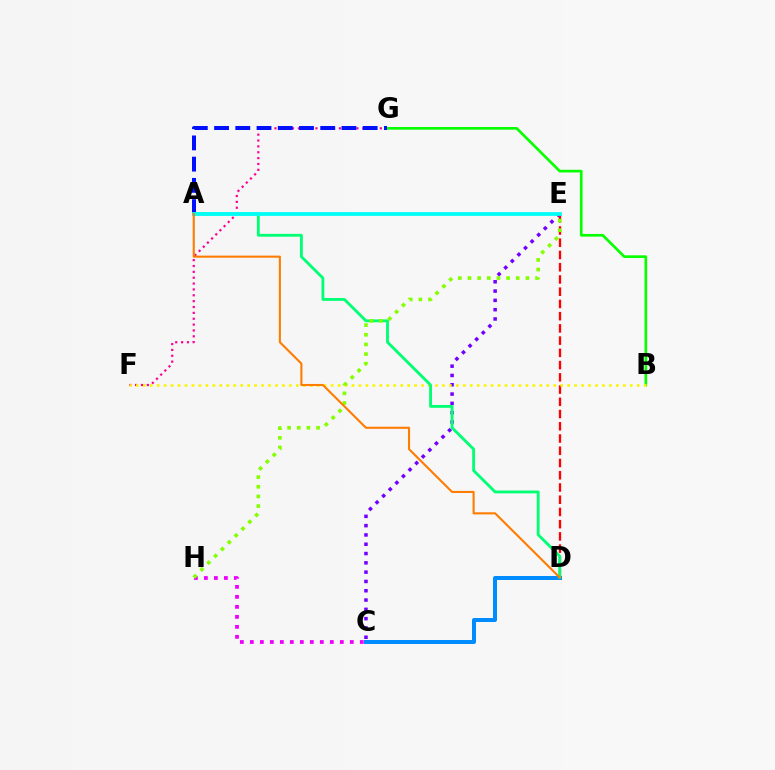{('F', 'G'): [{'color': '#ff0094', 'line_style': 'dotted', 'thickness': 1.59}], ('B', 'G'): [{'color': '#08ff00', 'line_style': 'solid', 'thickness': 1.93}], ('C', 'D'): [{'color': '#008cff', 'line_style': 'solid', 'thickness': 2.87}], ('A', 'G'): [{'color': '#0010ff', 'line_style': 'dashed', 'thickness': 2.88}], ('C', 'E'): [{'color': '#7200ff', 'line_style': 'dotted', 'thickness': 2.53}], ('D', 'E'): [{'color': '#ff0000', 'line_style': 'dashed', 'thickness': 1.66}], ('C', 'H'): [{'color': '#ee00ff', 'line_style': 'dotted', 'thickness': 2.72}], ('B', 'F'): [{'color': '#fcf500', 'line_style': 'dotted', 'thickness': 1.89}], ('A', 'D'): [{'color': '#00ff74', 'line_style': 'solid', 'thickness': 2.04}, {'color': '#ff7c00', 'line_style': 'solid', 'thickness': 1.51}], ('A', 'E'): [{'color': '#00fff6', 'line_style': 'solid', 'thickness': 2.73}], ('E', 'H'): [{'color': '#84ff00', 'line_style': 'dotted', 'thickness': 2.62}]}